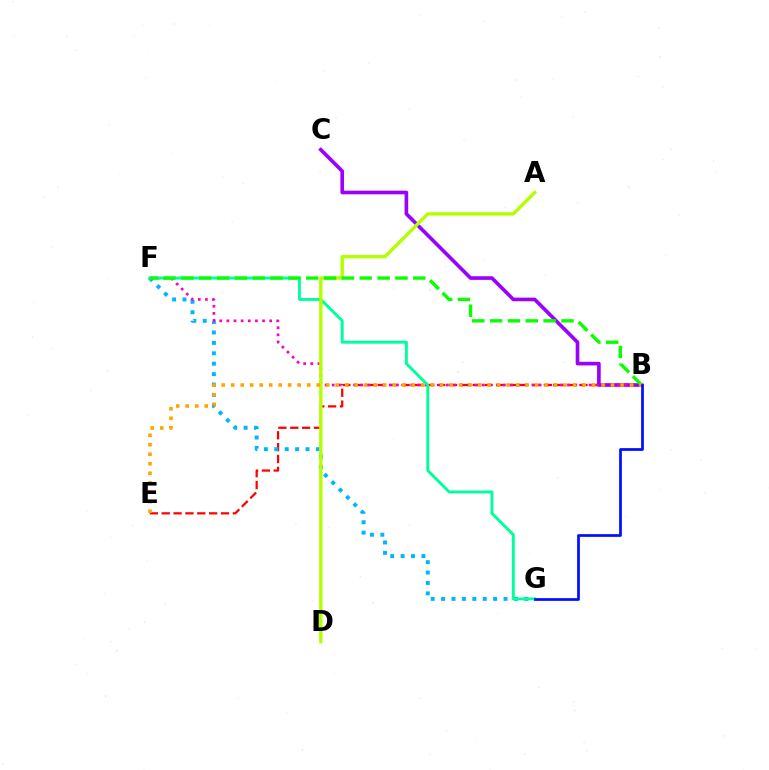{('B', 'E'): [{'color': '#ff0000', 'line_style': 'dashed', 'thickness': 1.61}, {'color': '#ffa500', 'line_style': 'dotted', 'thickness': 2.58}], ('B', 'C'): [{'color': '#9b00ff', 'line_style': 'solid', 'thickness': 2.62}], ('F', 'G'): [{'color': '#00b5ff', 'line_style': 'dotted', 'thickness': 2.83}, {'color': '#00ff9d', 'line_style': 'solid', 'thickness': 2.09}], ('B', 'F'): [{'color': '#ff00bd', 'line_style': 'dotted', 'thickness': 1.94}, {'color': '#08ff00', 'line_style': 'dashed', 'thickness': 2.42}], ('A', 'D'): [{'color': '#b3ff00', 'line_style': 'solid', 'thickness': 2.43}], ('B', 'G'): [{'color': '#0010ff', 'line_style': 'solid', 'thickness': 1.97}]}